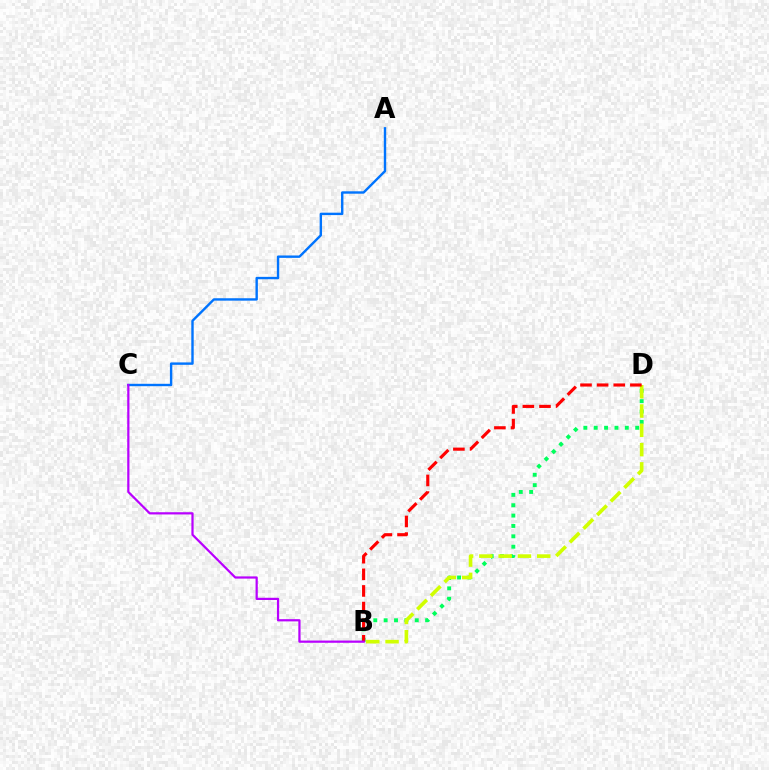{('B', 'D'): [{'color': '#00ff5c', 'line_style': 'dotted', 'thickness': 2.82}, {'color': '#d1ff00', 'line_style': 'dashed', 'thickness': 2.62}, {'color': '#ff0000', 'line_style': 'dashed', 'thickness': 2.26}], ('A', 'C'): [{'color': '#0074ff', 'line_style': 'solid', 'thickness': 1.73}], ('B', 'C'): [{'color': '#b900ff', 'line_style': 'solid', 'thickness': 1.6}]}